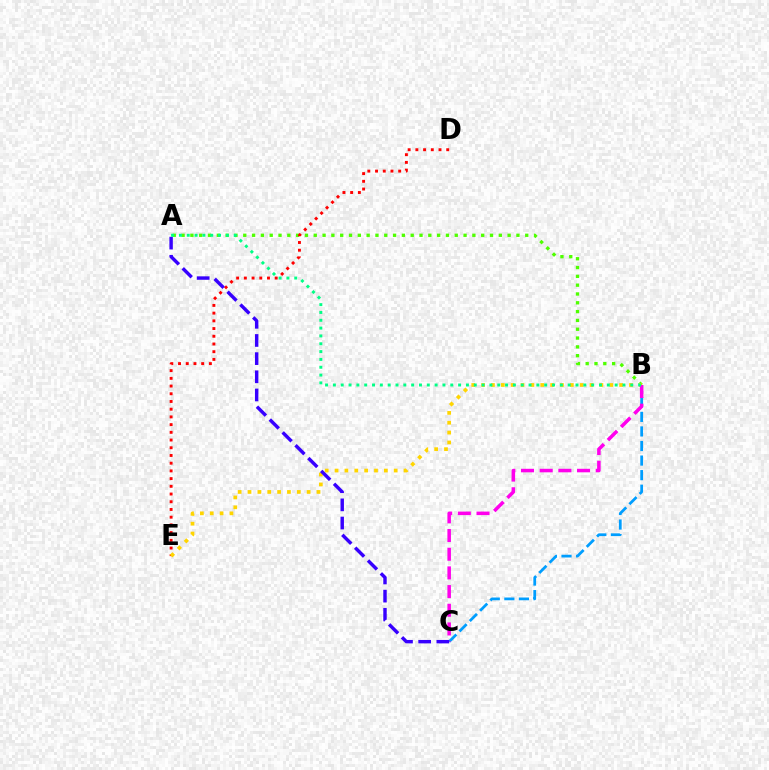{('B', 'C'): [{'color': '#009eff', 'line_style': 'dashed', 'thickness': 1.98}, {'color': '#ff00ed', 'line_style': 'dashed', 'thickness': 2.54}], ('A', 'B'): [{'color': '#4fff00', 'line_style': 'dotted', 'thickness': 2.39}, {'color': '#00ff86', 'line_style': 'dotted', 'thickness': 2.13}], ('D', 'E'): [{'color': '#ff0000', 'line_style': 'dotted', 'thickness': 2.1}], ('B', 'E'): [{'color': '#ffd500', 'line_style': 'dotted', 'thickness': 2.68}], ('A', 'C'): [{'color': '#3700ff', 'line_style': 'dashed', 'thickness': 2.47}]}